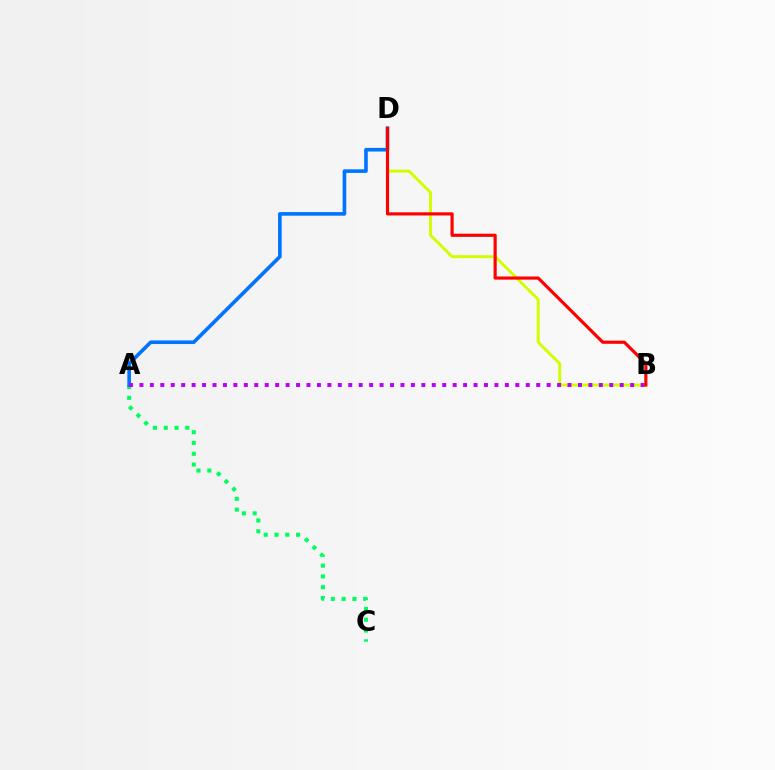{('B', 'D'): [{'color': '#d1ff00', 'line_style': 'solid', 'thickness': 2.12}, {'color': '#ff0000', 'line_style': 'solid', 'thickness': 2.27}], ('A', 'C'): [{'color': '#00ff5c', 'line_style': 'dotted', 'thickness': 2.93}], ('A', 'D'): [{'color': '#0074ff', 'line_style': 'solid', 'thickness': 2.61}], ('A', 'B'): [{'color': '#b900ff', 'line_style': 'dotted', 'thickness': 2.84}]}